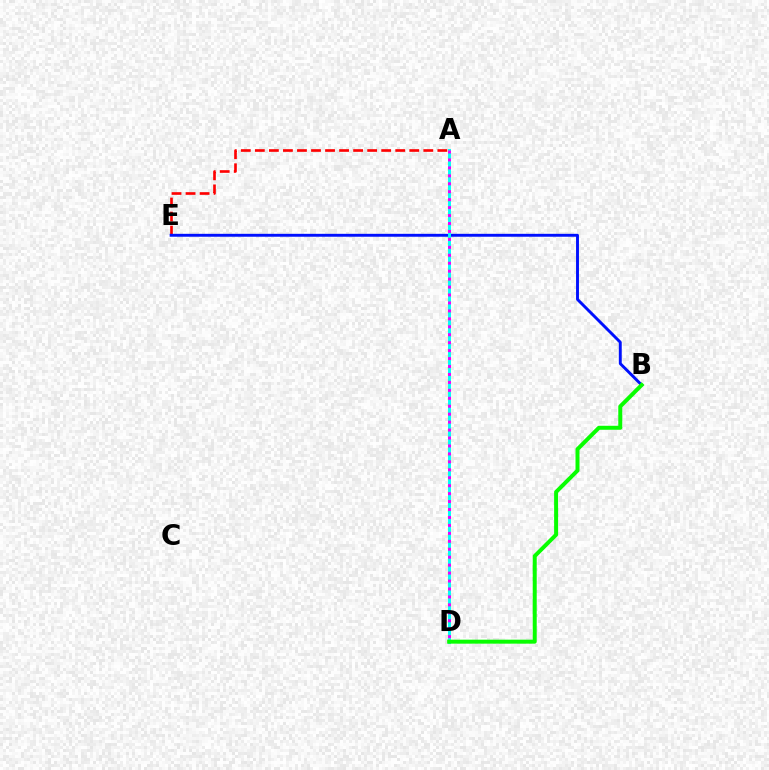{('A', 'D'): [{'color': '#fcf500', 'line_style': 'dotted', 'thickness': 1.68}, {'color': '#00fff6', 'line_style': 'solid', 'thickness': 2.1}, {'color': '#ee00ff', 'line_style': 'dotted', 'thickness': 2.16}], ('A', 'E'): [{'color': '#ff0000', 'line_style': 'dashed', 'thickness': 1.91}], ('B', 'E'): [{'color': '#0010ff', 'line_style': 'solid', 'thickness': 2.1}], ('B', 'D'): [{'color': '#08ff00', 'line_style': 'solid', 'thickness': 2.87}]}